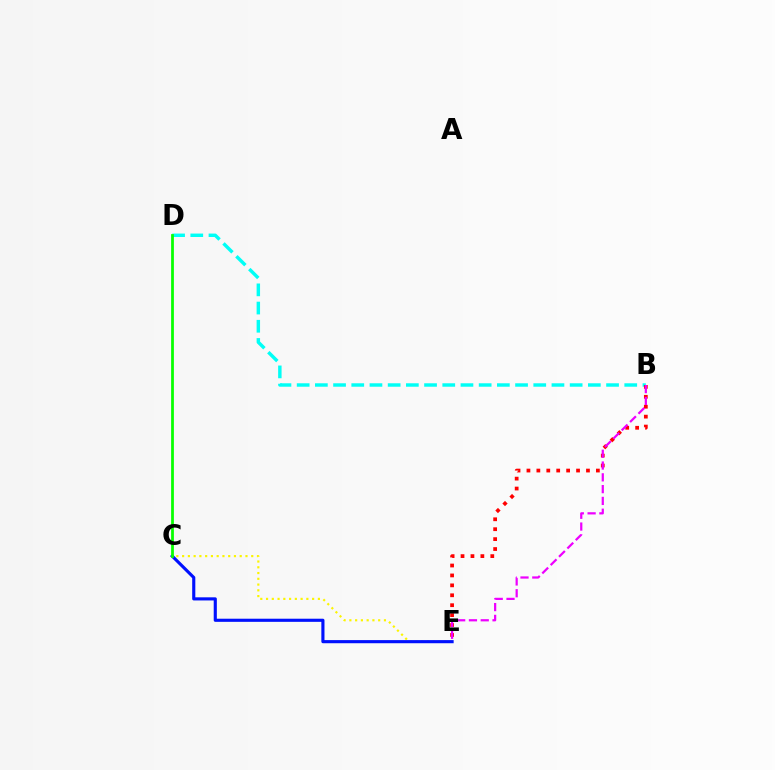{('C', 'E'): [{'color': '#fcf500', 'line_style': 'dotted', 'thickness': 1.56}, {'color': '#0010ff', 'line_style': 'solid', 'thickness': 2.25}], ('B', 'D'): [{'color': '#00fff6', 'line_style': 'dashed', 'thickness': 2.47}], ('B', 'E'): [{'color': '#ff0000', 'line_style': 'dotted', 'thickness': 2.7}, {'color': '#ee00ff', 'line_style': 'dashed', 'thickness': 1.6}], ('C', 'D'): [{'color': '#08ff00', 'line_style': 'solid', 'thickness': 1.99}]}